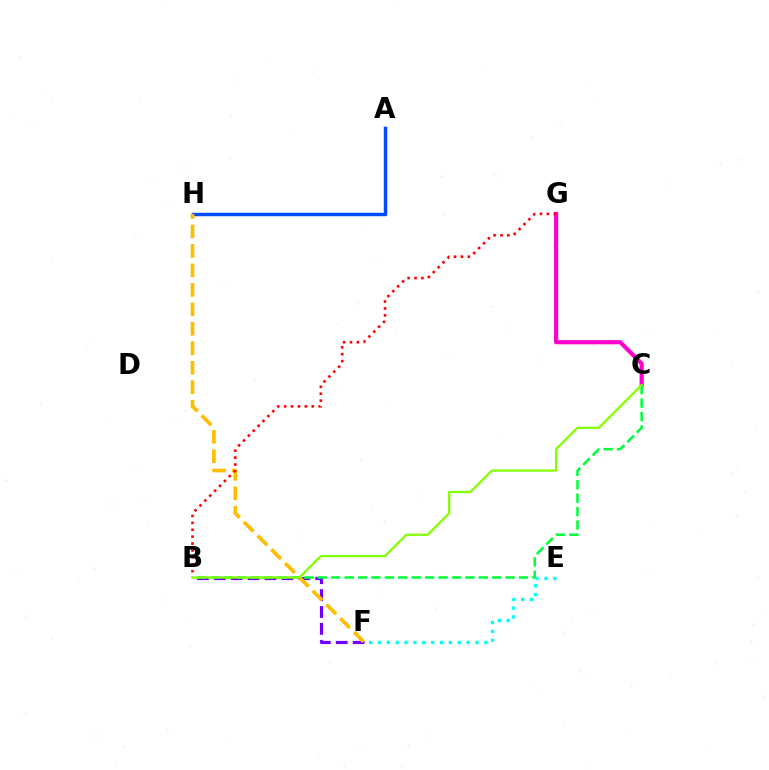{('A', 'H'): [{'color': '#004bff', 'line_style': 'solid', 'thickness': 2.49}], ('B', 'F'): [{'color': '#7200ff', 'line_style': 'dashed', 'thickness': 2.3}], ('F', 'H'): [{'color': '#ffbd00', 'line_style': 'dashed', 'thickness': 2.65}], ('C', 'G'): [{'color': '#ff00cf', 'line_style': 'solid', 'thickness': 3.0}], ('E', 'F'): [{'color': '#00fff6', 'line_style': 'dotted', 'thickness': 2.41}], ('B', 'C'): [{'color': '#00ff39', 'line_style': 'dashed', 'thickness': 1.82}, {'color': '#84ff00', 'line_style': 'solid', 'thickness': 1.64}], ('B', 'G'): [{'color': '#ff0000', 'line_style': 'dotted', 'thickness': 1.88}]}